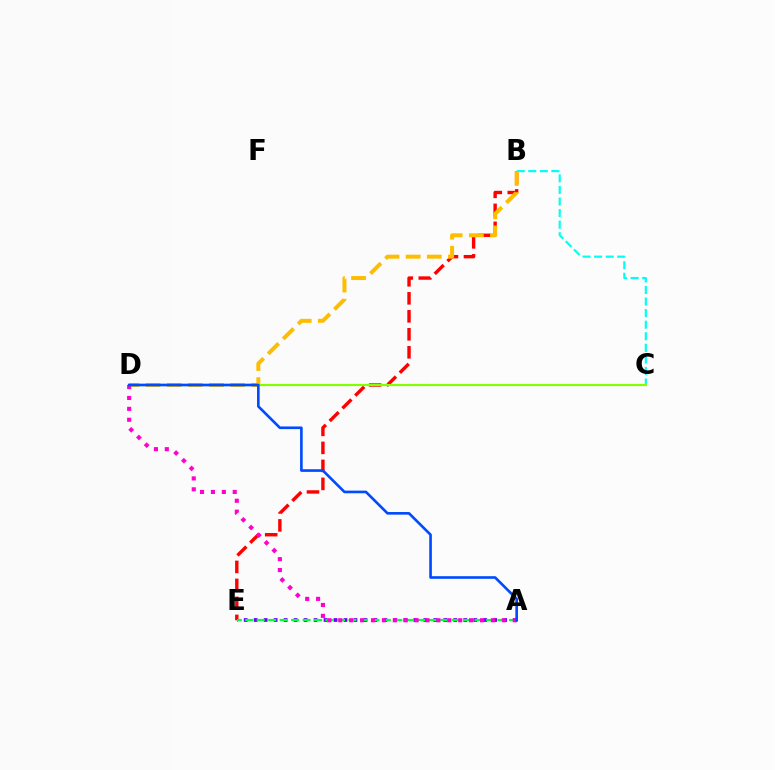{('B', 'E'): [{'color': '#ff0000', 'line_style': 'dashed', 'thickness': 2.45}], ('A', 'E'): [{'color': '#7200ff', 'line_style': 'dotted', 'thickness': 2.71}, {'color': '#00ff39', 'line_style': 'dashed', 'thickness': 1.56}], ('B', 'C'): [{'color': '#00fff6', 'line_style': 'dashed', 'thickness': 1.57}], ('B', 'D'): [{'color': '#ffbd00', 'line_style': 'dashed', 'thickness': 2.87}], ('A', 'D'): [{'color': '#ff00cf', 'line_style': 'dotted', 'thickness': 2.96}, {'color': '#004bff', 'line_style': 'solid', 'thickness': 1.9}], ('C', 'D'): [{'color': '#84ff00', 'line_style': 'solid', 'thickness': 1.55}]}